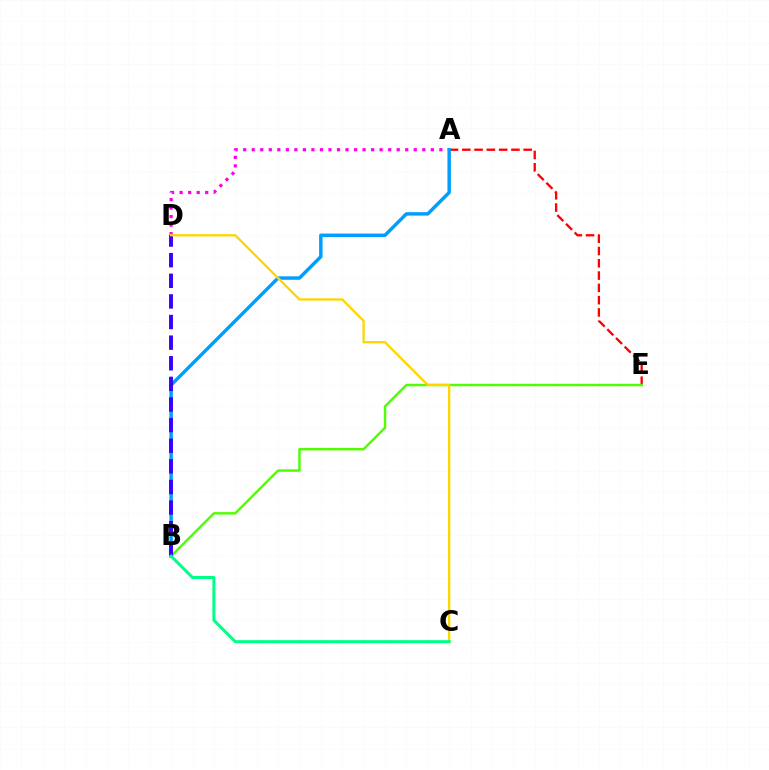{('A', 'E'): [{'color': '#ff0000', 'line_style': 'dashed', 'thickness': 1.67}], ('B', 'E'): [{'color': '#4fff00', 'line_style': 'solid', 'thickness': 1.76}], ('A', 'D'): [{'color': '#ff00ed', 'line_style': 'dotted', 'thickness': 2.32}], ('A', 'B'): [{'color': '#009eff', 'line_style': 'solid', 'thickness': 2.49}], ('B', 'D'): [{'color': '#3700ff', 'line_style': 'dashed', 'thickness': 2.8}], ('C', 'D'): [{'color': '#ffd500', 'line_style': 'solid', 'thickness': 1.66}], ('B', 'C'): [{'color': '#00ff86', 'line_style': 'solid', 'thickness': 2.17}]}